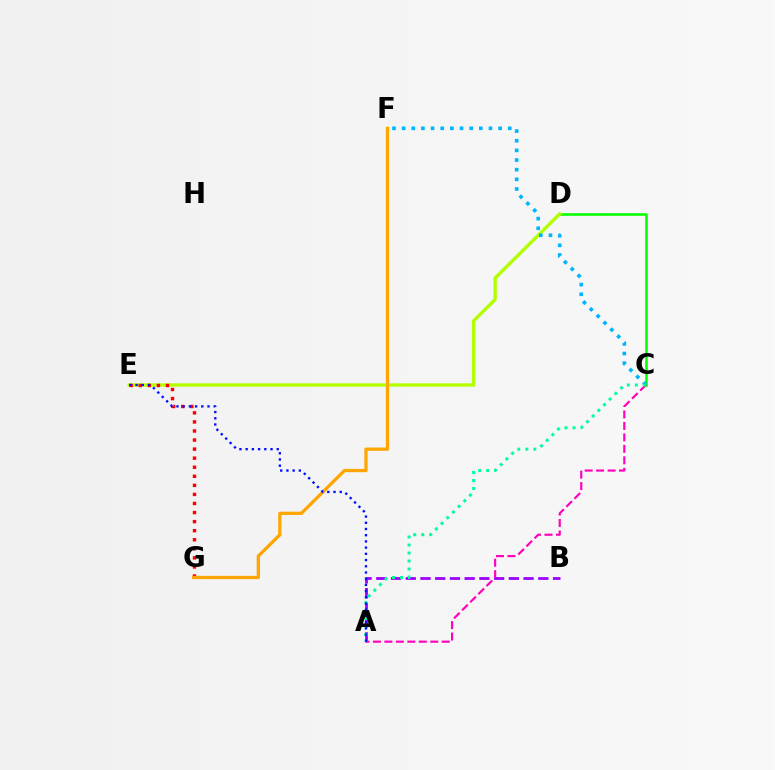{('C', 'D'): [{'color': '#08ff00', 'line_style': 'solid', 'thickness': 1.86}], ('D', 'E'): [{'color': '#b3ff00', 'line_style': 'solid', 'thickness': 2.42}], ('C', 'F'): [{'color': '#00b5ff', 'line_style': 'dotted', 'thickness': 2.62}], ('A', 'B'): [{'color': '#9b00ff', 'line_style': 'dashed', 'thickness': 2.0}], ('A', 'C'): [{'color': '#ff00bd', 'line_style': 'dashed', 'thickness': 1.56}, {'color': '#00ff9d', 'line_style': 'dotted', 'thickness': 2.17}], ('E', 'G'): [{'color': '#ff0000', 'line_style': 'dotted', 'thickness': 2.46}], ('F', 'G'): [{'color': '#ffa500', 'line_style': 'solid', 'thickness': 2.35}], ('A', 'E'): [{'color': '#0010ff', 'line_style': 'dotted', 'thickness': 1.69}]}